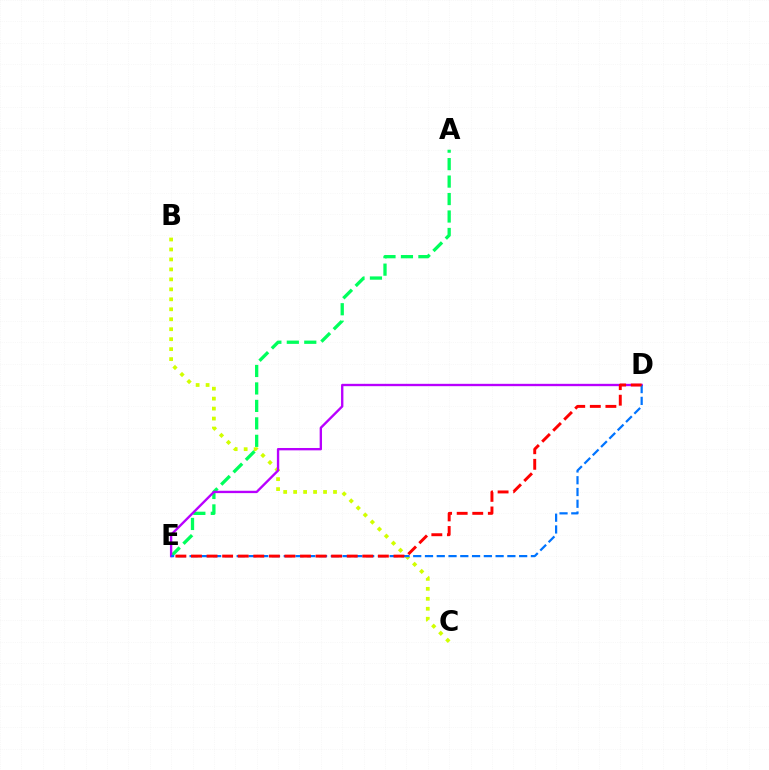{('B', 'C'): [{'color': '#d1ff00', 'line_style': 'dotted', 'thickness': 2.71}], ('A', 'E'): [{'color': '#00ff5c', 'line_style': 'dashed', 'thickness': 2.37}], ('D', 'E'): [{'color': '#b900ff', 'line_style': 'solid', 'thickness': 1.7}, {'color': '#0074ff', 'line_style': 'dashed', 'thickness': 1.6}, {'color': '#ff0000', 'line_style': 'dashed', 'thickness': 2.12}]}